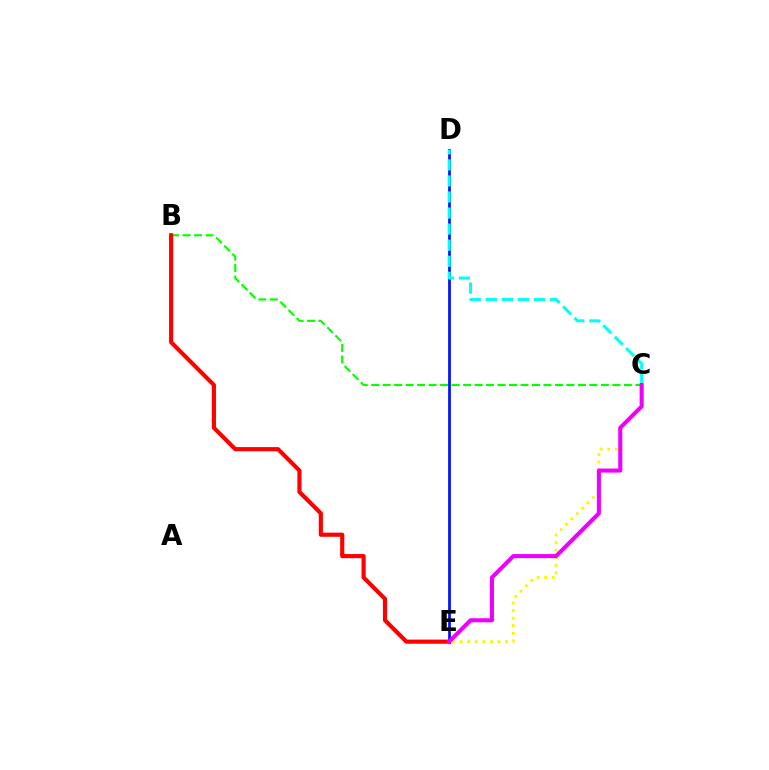{('C', 'E'): [{'color': '#fcf500', 'line_style': 'dotted', 'thickness': 2.05}, {'color': '#ee00ff', 'line_style': 'solid', 'thickness': 2.93}], ('B', 'C'): [{'color': '#08ff00', 'line_style': 'dashed', 'thickness': 1.56}], ('D', 'E'): [{'color': '#0010ff', 'line_style': 'solid', 'thickness': 1.97}], ('C', 'D'): [{'color': '#00fff6', 'line_style': 'dashed', 'thickness': 2.18}], ('B', 'E'): [{'color': '#ff0000', 'line_style': 'solid', 'thickness': 2.99}]}